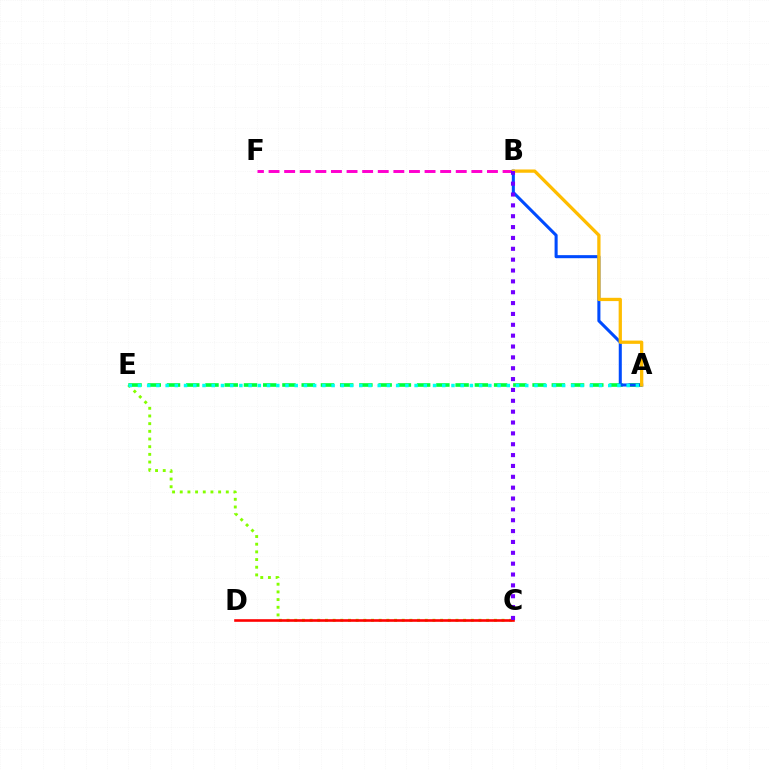{('C', 'E'): [{'color': '#84ff00', 'line_style': 'dotted', 'thickness': 2.09}], ('C', 'D'): [{'color': '#ff0000', 'line_style': 'solid', 'thickness': 1.88}], ('B', 'F'): [{'color': '#ff00cf', 'line_style': 'dashed', 'thickness': 2.12}], ('A', 'E'): [{'color': '#00ff39', 'line_style': 'dashed', 'thickness': 2.61}, {'color': '#00fff6', 'line_style': 'dotted', 'thickness': 2.51}], ('A', 'B'): [{'color': '#004bff', 'line_style': 'solid', 'thickness': 2.2}, {'color': '#ffbd00', 'line_style': 'solid', 'thickness': 2.36}], ('B', 'C'): [{'color': '#7200ff', 'line_style': 'dotted', 'thickness': 2.95}]}